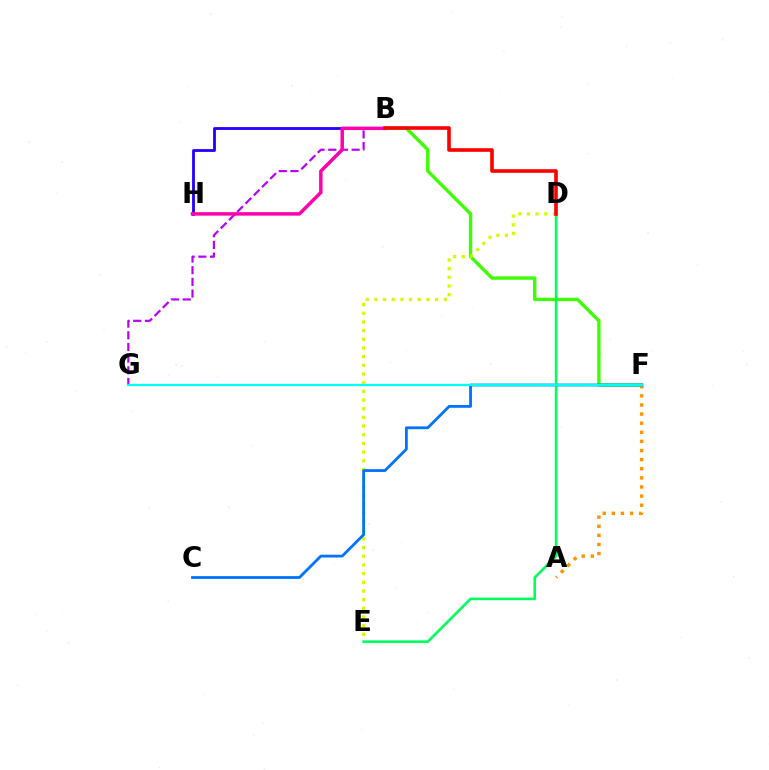{('B', 'H'): [{'color': '#2500ff', 'line_style': 'solid', 'thickness': 2.03}, {'color': '#ff00ac', 'line_style': 'solid', 'thickness': 2.5}], ('B', 'F'): [{'color': '#3dff00', 'line_style': 'solid', 'thickness': 2.42}], ('D', 'E'): [{'color': '#d1ff00', 'line_style': 'dotted', 'thickness': 2.36}, {'color': '#00ff5c', 'line_style': 'solid', 'thickness': 1.88}], ('A', 'F'): [{'color': '#ff9400', 'line_style': 'dotted', 'thickness': 2.48}], ('C', 'F'): [{'color': '#0074ff', 'line_style': 'solid', 'thickness': 2.02}], ('B', 'G'): [{'color': '#b900ff', 'line_style': 'dashed', 'thickness': 1.59}], ('F', 'G'): [{'color': '#00fff6', 'line_style': 'solid', 'thickness': 1.62}], ('B', 'D'): [{'color': '#ff0000', 'line_style': 'solid', 'thickness': 2.6}]}